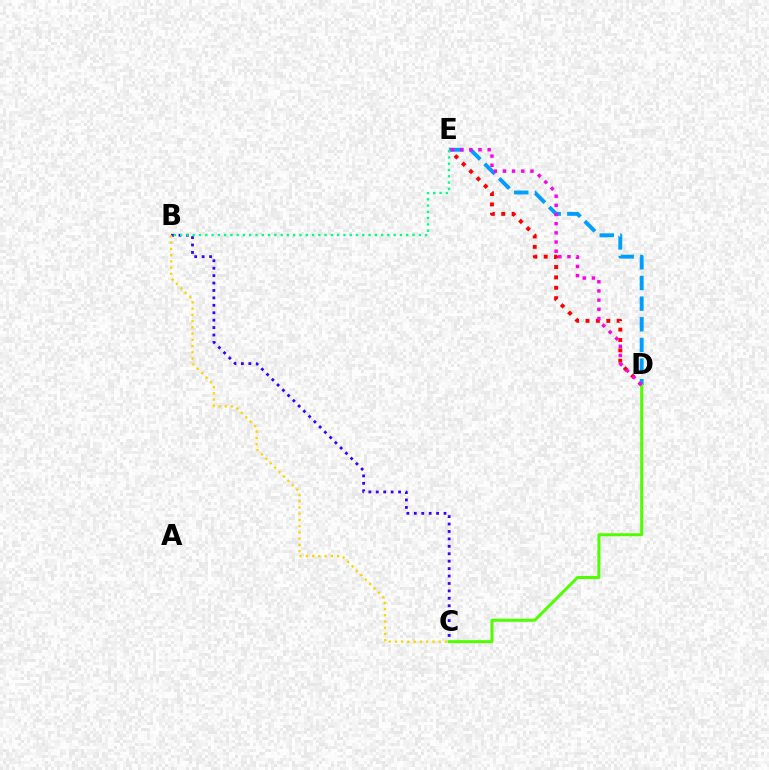{('D', 'E'): [{'color': '#ff0000', 'line_style': 'dotted', 'thickness': 2.82}, {'color': '#009eff', 'line_style': 'dashed', 'thickness': 2.81}, {'color': '#ff00ed', 'line_style': 'dotted', 'thickness': 2.49}], ('B', 'C'): [{'color': '#3700ff', 'line_style': 'dotted', 'thickness': 2.02}, {'color': '#ffd500', 'line_style': 'dotted', 'thickness': 1.69}], ('B', 'E'): [{'color': '#00ff86', 'line_style': 'dotted', 'thickness': 1.71}], ('C', 'D'): [{'color': '#4fff00', 'line_style': 'solid', 'thickness': 2.16}]}